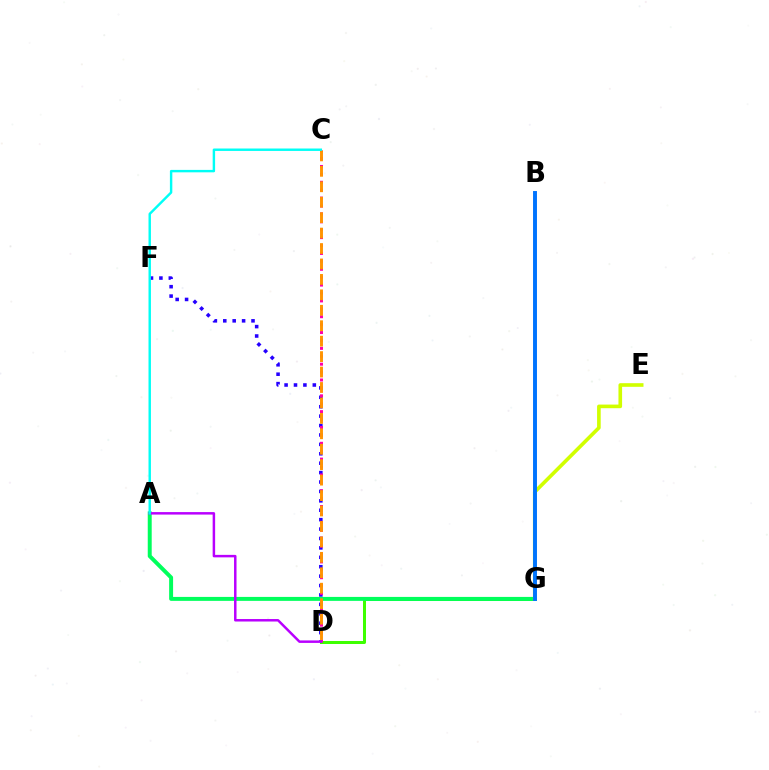{('D', 'F'): [{'color': '#2500ff', 'line_style': 'dotted', 'thickness': 2.56}], ('D', 'G'): [{'color': '#3dff00', 'line_style': 'solid', 'thickness': 2.17}], ('A', 'G'): [{'color': '#00ff5c', 'line_style': 'solid', 'thickness': 2.85}], ('C', 'D'): [{'color': '#ff00ac', 'line_style': 'dotted', 'thickness': 2.15}, {'color': '#ff9400', 'line_style': 'dashed', 'thickness': 2.1}], ('B', 'G'): [{'color': '#ff0000', 'line_style': 'solid', 'thickness': 1.62}, {'color': '#0074ff', 'line_style': 'solid', 'thickness': 2.82}], ('A', 'D'): [{'color': '#b900ff', 'line_style': 'solid', 'thickness': 1.79}], ('E', 'G'): [{'color': '#d1ff00', 'line_style': 'solid', 'thickness': 2.61}], ('A', 'C'): [{'color': '#00fff6', 'line_style': 'solid', 'thickness': 1.75}]}